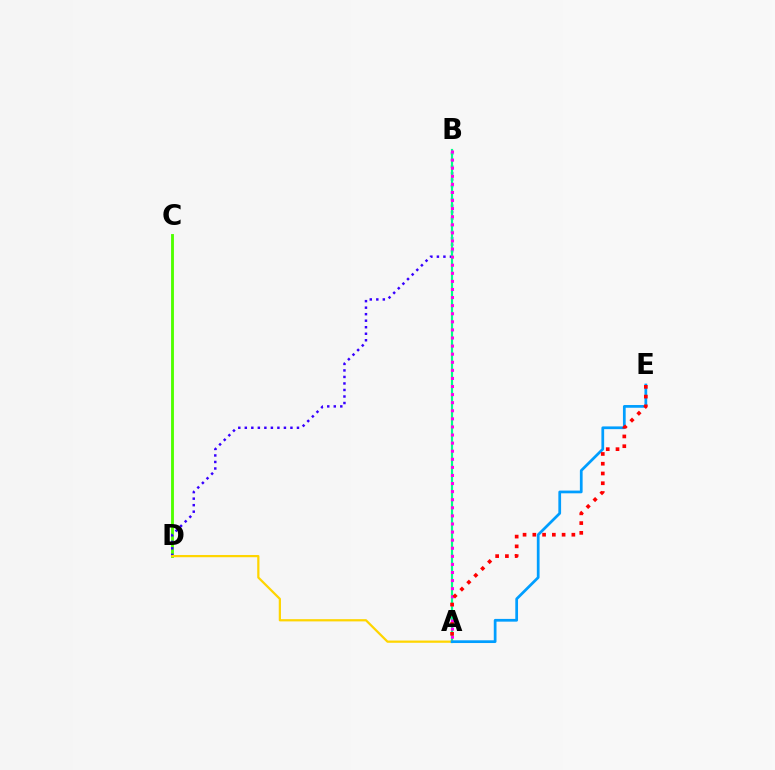{('C', 'D'): [{'color': '#4fff00', 'line_style': 'solid', 'thickness': 2.07}], ('B', 'D'): [{'color': '#3700ff', 'line_style': 'dotted', 'thickness': 1.77}], ('A', 'B'): [{'color': '#00ff86', 'line_style': 'solid', 'thickness': 1.57}, {'color': '#ff00ed', 'line_style': 'dotted', 'thickness': 2.2}], ('A', 'D'): [{'color': '#ffd500', 'line_style': 'solid', 'thickness': 1.61}], ('A', 'E'): [{'color': '#009eff', 'line_style': 'solid', 'thickness': 1.97}, {'color': '#ff0000', 'line_style': 'dotted', 'thickness': 2.65}]}